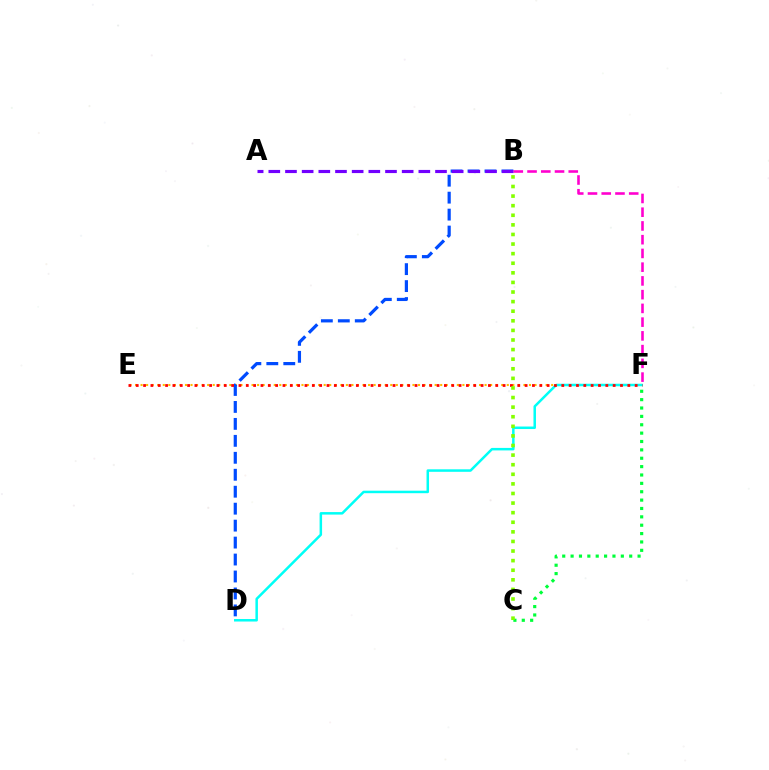{('E', 'F'): [{'color': '#ffbd00', 'line_style': 'dotted', 'thickness': 1.51}, {'color': '#ff0000', 'line_style': 'dotted', 'thickness': 1.99}], ('D', 'F'): [{'color': '#00fff6', 'line_style': 'solid', 'thickness': 1.8}], ('B', 'D'): [{'color': '#004bff', 'line_style': 'dashed', 'thickness': 2.3}], ('A', 'B'): [{'color': '#7200ff', 'line_style': 'dashed', 'thickness': 2.26}], ('C', 'F'): [{'color': '#00ff39', 'line_style': 'dotted', 'thickness': 2.27}], ('B', 'C'): [{'color': '#84ff00', 'line_style': 'dotted', 'thickness': 2.61}], ('B', 'F'): [{'color': '#ff00cf', 'line_style': 'dashed', 'thickness': 1.87}]}